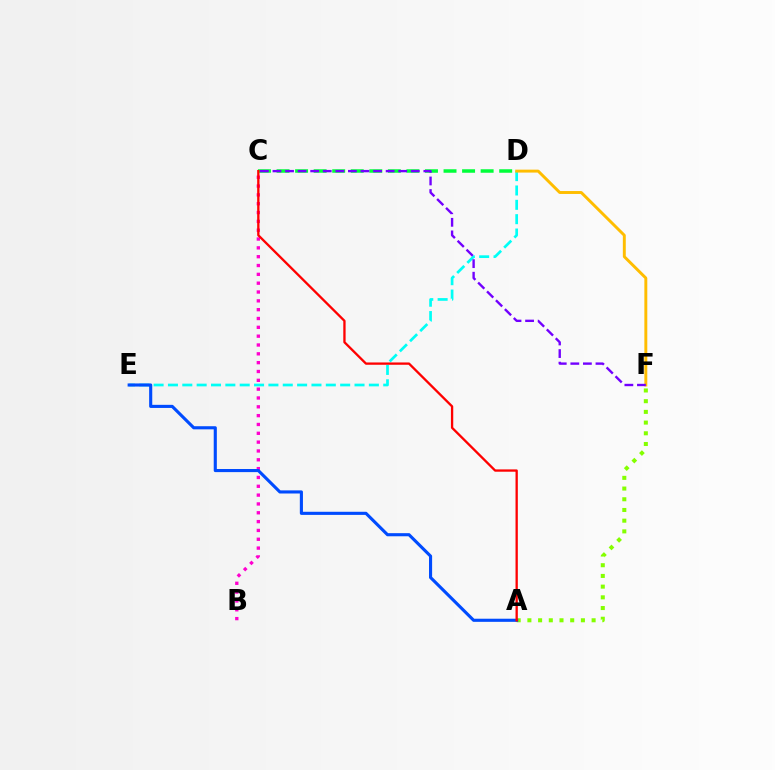{('D', 'E'): [{'color': '#00fff6', 'line_style': 'dashed', 'thickness': 1.95}], ('A', 'F'): [{'color': '#84ff00', 'line_style': 'dotted', 'thickness': 2.91}], ('C', 'D'): [{'color': '#00ff39', 'line_style': 'dashed', 'thickness': 2.52}], ('D', 'F'): [{'color': '#ffbd00', 'line_style': 'solid', 'thickness': 2.11}], ('B', 'C'): [{'color': '#ff00cf', 'line_style': 'dotted', 'thickness': 2.4}], ('C', 'F'): [{'color': '#7200ff', 'line_style': 'dashed', 'thickness': 1.71}], ('A', 'E'): [{'color': '#004bff', 'line_style': 'solid', 'thickness': 2.24}], ('A', 'C'): [{'color': '#ff0000', 'line_style': 'solid', 'thickness': 1.66}]}